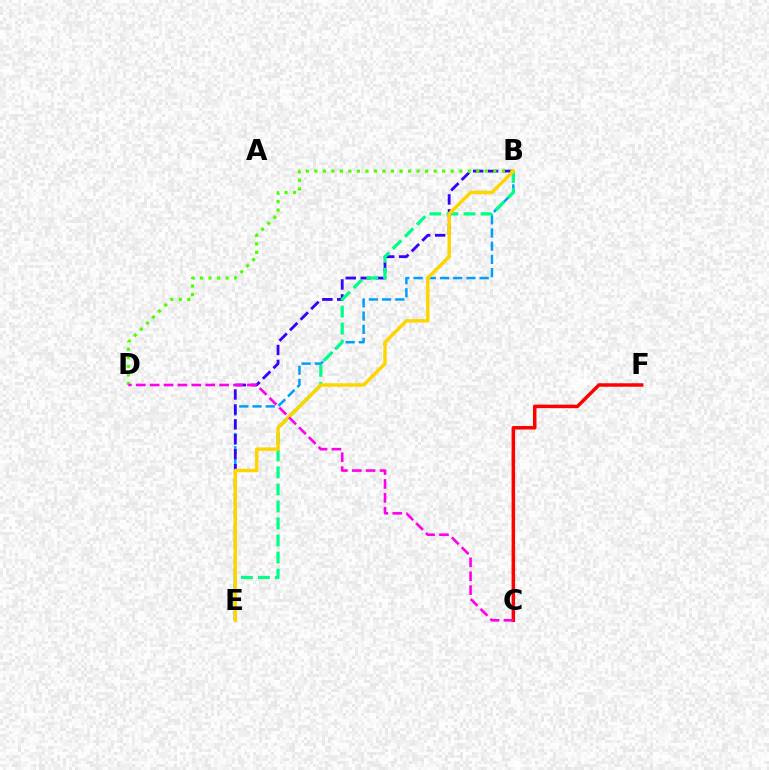{('B', 'E'): [{'color': '#009eff', 'line_style': 'dashed', 'thickness': 1.8}, {'color': '#3700ff', 'line_style': 'dashed', 'thickness': 2.03}, {'color': '#00ff86', 'line_style': 'dashed', 'thickness': 2.31}, {'color': '#ffd500', 'line_style': 'solid', 'thickness': 2.48}], ('C', 'F'): [{'color': '#ff0000', 'line_style': 'solid', 'thickness': 2.52}], ('B', 'D'): [{'color': '#4fff00', 'line_style': 'dotted', 'thickness': 2.32}], ('C', 'D'): [{'color': '#ff00ed', 'line_style': 'dashed', 'thickness': 1.89}]}